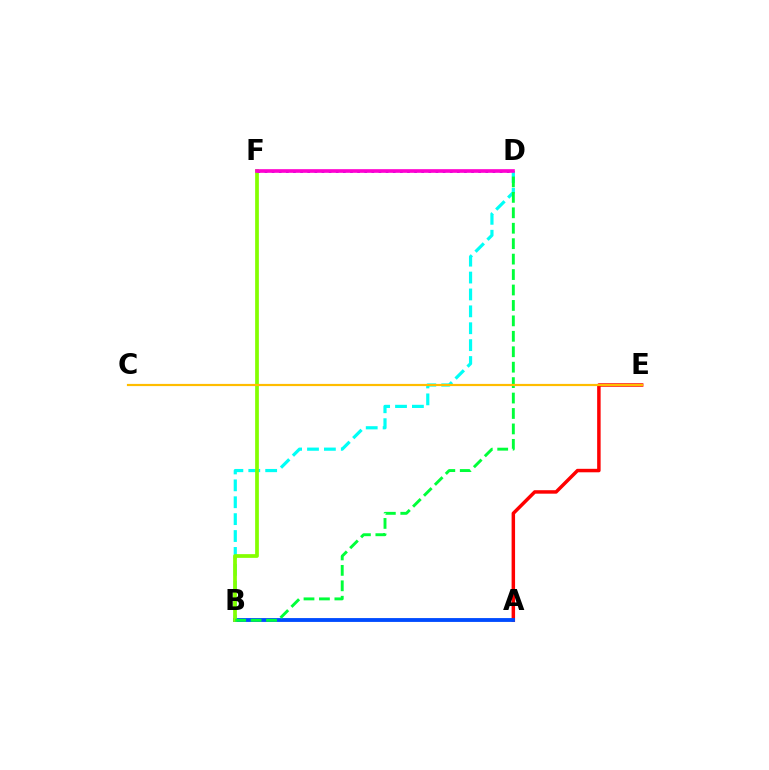{('B', 'D'): [{'color': '#00fff6', 'line_style': 'dashed', 'thickness': 2.3}, {'color': '#00ff39', 'line_style': 'dashed', 'thickness': 2.1}], ('A', 'E'): [{'color': '#ff0000', 'line_style': 'solid', 'thickness': 2.5}], ('A', 'B'): [{'color': '#004bff', 'line_style': 'solid', 'thickness': 2.77}], ('B', 'F'): [{'color': '#84ff00', 'line_style': 'solid', 'thickness': 2.68}], ('D', 'F'): [{'color': '#7200ff', 'line_style': 'dotted', 'thickness': 1.94}, {'color': '#ff00cf', 'line_style': 'solid', 'thickness': 2.63}], ('C', 'E'): [{'color': '#ffbd00', 'line_style': 'solid', 'thickness': 1.58}]}